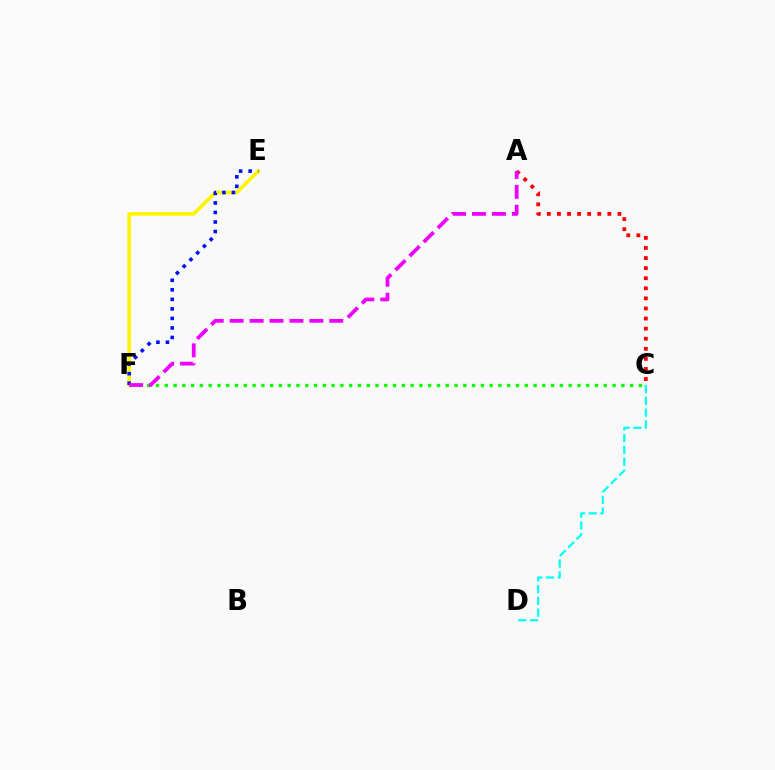{('C', 'D'): [{'color': '#00fff6', 'line_style': 'dashed', 'thickness': 1.6}], ('A', 'C'): [{'color': '#ff0000', 'line_style': 'dotted', 'thickness': 2.74}], ('C', 'F'): [{'color': '#08ff00', 'line_style': 'dotted', 'thickness': 2.39}], ('E', 'F'): [{'color': '#fcf500', 'line_style': 'solid', 'thickness': 2.61}, {'color': '#0010ff', 'line_style': 'dotted', 'thickness': 2.59}], ('A', 'F'): [{'color': '#ee00ff', 'line_style': 'dashed', 'thickness': 2.71}]}